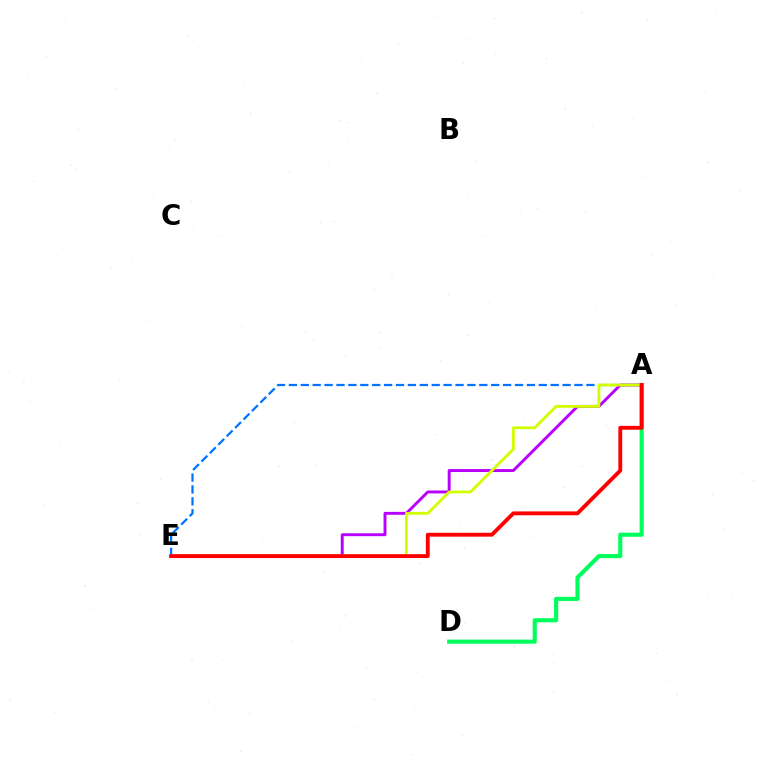{('A', 'E'): [{'color': '#0074ff', 'line_style': 'dashed', 'thickness': 1.62}, {'color': '#b900ff', 'line_style': 'solid', 'thickness': 2.11}, {'color': '#d1ff00', 'line_style': 'solid', 'thickness': 2.05}, {'color': '#ff0000', 'line_style': 'solid', 'thickness': 2.78}], ('A', 'D'): [{'color': '#00ff5c', 'line_style': 'solid', 'thickness': 2.97}]}